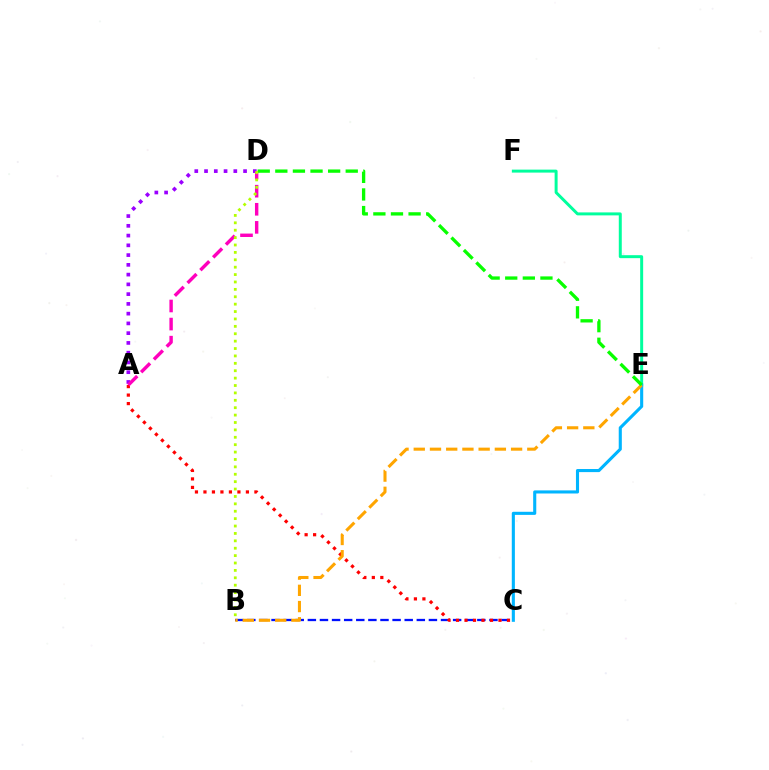{('E', 'F'): [{'color': '#00ff9d', 'line_style': 'solid', 'thickness': 2.14}], ('B', 'C'): [{'color': '#0010ff', 'line_style': 'dashed', 'thickness': 1.64}], ('C', 'E'): [{'color': '#00b5ff', 'line_style': 'solid', 'thickness': 2.23}], ('A', 'D'): [{'color': '#9b00ff', 'line_style': 'dotted', 'thickness': 2.65}, {'color': '#ff00bd', 'line_style': 'dashed', 'thickness': 2.46}], ('A', 'C'): [{'color': '#ff0000', 'line_style': 'dotted', 'thickness': 2.31}], ('B', 'E'): [{'color': '#ffa500', 'line_style': 'dashed', 'thickness': 2.2}], ('D', 'E'): [{'color': '#08ff00', 'line_style': 'dashed', 'thickness': 2.39}], ('B', 'D'): [{'color': '#b3ff00', 'line_style': 'dotted', 'thickness': 2.01}]}